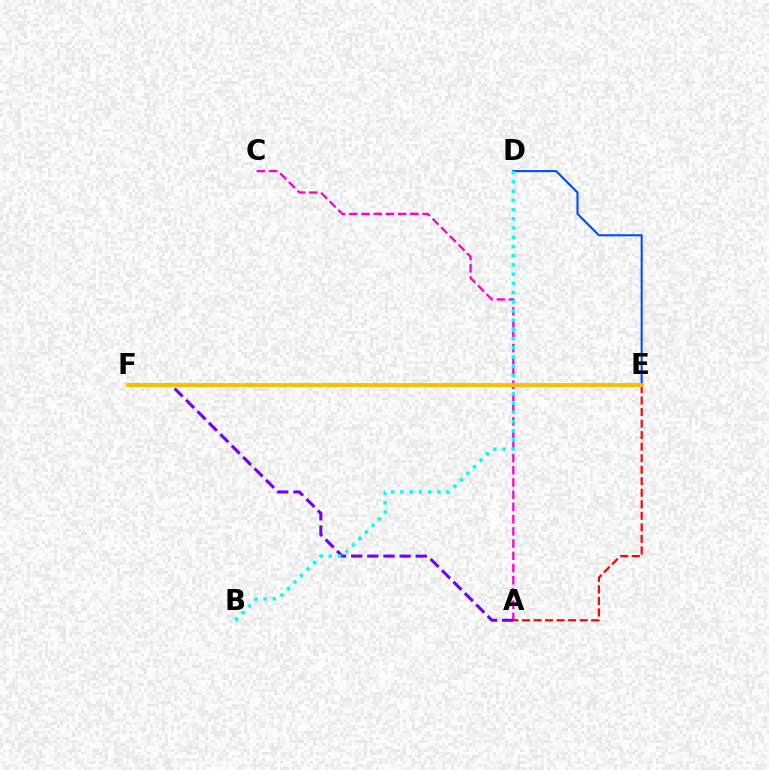{('A', 'C'): [{'color': '#ff00cf', 'line_style': 'dashed', 'thickness': 1.66}], ('A', 'F'): [{'color': '#7200ff', 'line_style': 'dashed', 'thickness': 2.19}], ('D', 'E'): [{'color': '#004bff', 'line_style': 'solid', 'thickness': 1.5}], ('B', 'D'): [{'color': '#00fff6', 'line_style': 'dotted', 'thickness': 2.51}], ('E', 'F'): [{'color': '#84ff00', 'line_style': 'dotted', 'thickness': 2.23}, {'color': '#00ff39', 'line_style': 'dashed', 'thickness': 2.22}, {'color': '#ffbd00', 'line_style': 'solid', 'thickness': 2.74}], ('A', 'E'): [{'color': '#ff0000', 'line_style': 'dashed', 'thickness': 1.57}]}